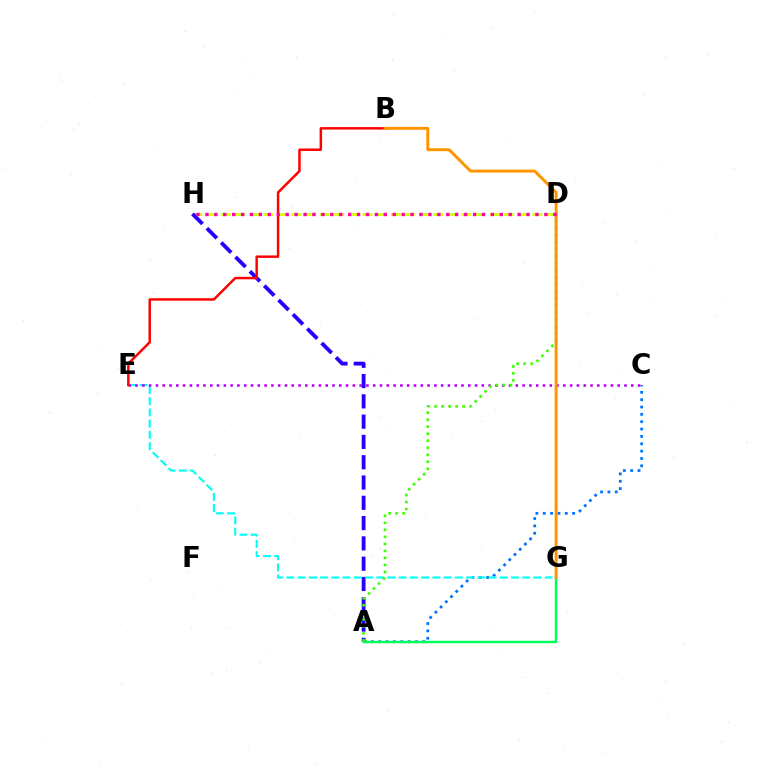{('A', 'C'): [{'color': '#0074ff', 'line_style': 'dotted', 'thickness': 2.0}], ('D', 'H'): [{'color': '#d1ff00', 'line_style': 'dashed', 'thickness': 1.92}, {'color': '#ff00ac', 'line_style': 'dotted', 'thickness': 2.42}], ('A', 'H'): [{'color': '#2500ff', 'line_style': 'dashed', 'thickness': 2.76}], ('E', 'G'): [{'color': '#00fff6', 'line_style': 'dashed', 'thickness': 1.53}], ('C', 'E'): [{'color': '#b900ff', 'line_style': 'dotted', 'thickness': 1.84}], ('A', 'G'): [{'color': '#00ff5c', 'line_style': 'solid', 'thickness': 1.78}], ('A', 'D'): [{'color': '#3dff00', 'line_style': 'dotted', 'thickness': 1.91}], ('B', 'E'): [{'color': '#ff0000', 'line_style': 'solid', 'thickness': 1.78}], ('B', 'G'): [{'color': '#ff9400', 'line_style': 'solid', 'thickness': 2.12}]}